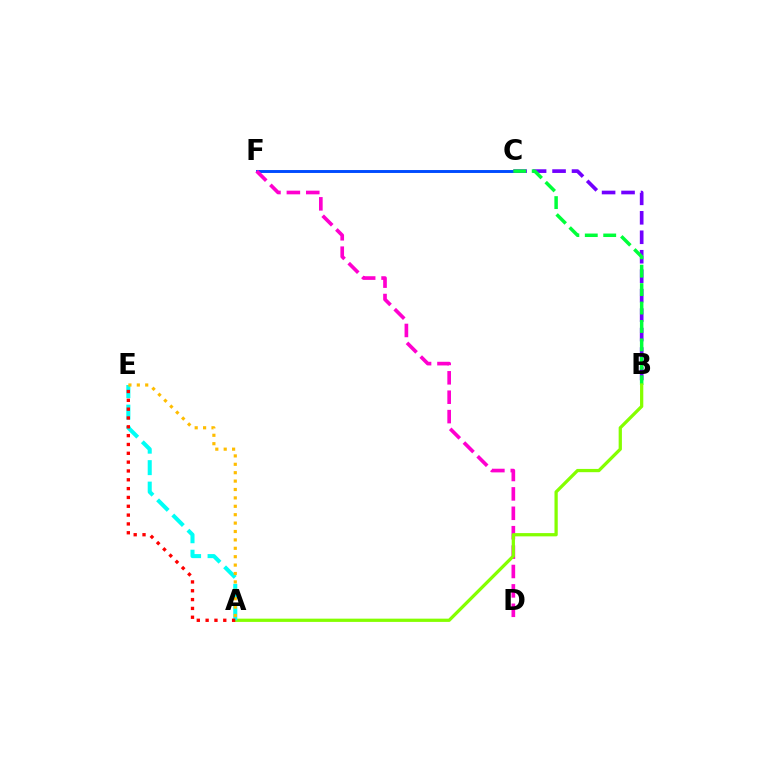{('C', 'F'): [{'color': '#004bff', 'line_style': 'solid', 'thickness': 2.1}], ('D', 'F'): [{'color': '#ff00cf', 'line_style': 'dashed', 'thickness': 2.64}], ('B', 'C'): [{'color': '#7200ff', 'line_style': 'dashed', 'thickness': 2.64}, {'color': '#00ff39', 'line_style': 'dashed', 'thickness': 2.5}], ('A', 'B'): [{'color': '#84ff00', 'line_style': 'solid', 'thickness': 2.35}], ('A', 'E'): [{'color': '#00fff6', 'line_style': 'dashed', 'thickness': 2.91}, {'color': '#ffbd00', 'line_style': 'dotted', 'thickness': 2.28}, {'color': '#ff0000', 'line_style': 'dotted', 'thickness': 2.4}]}